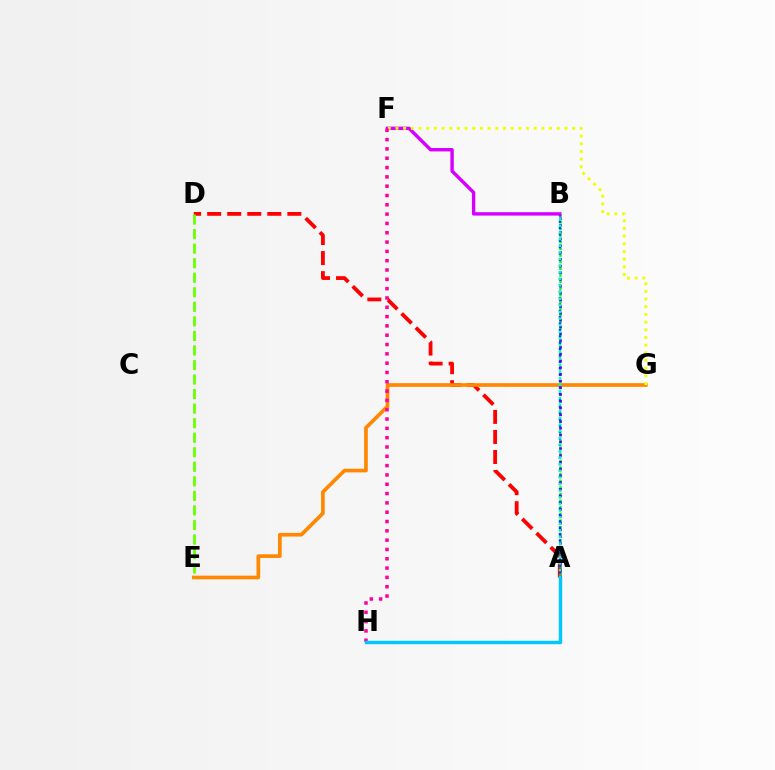{('A', 'D'): [{'color': '#ff0000', 'line_style': 'dashed', 'thickness': 2.72}], ('A', 'B'): [{'color': '#00ff27', 'line_style': 'dotted', 'thickness': 1.8}, {'color': '#003fff', 'line_style': 'dotted', 'thickness': 1.73}, {'color': '#4f00ff', 'line_style': 'dotted', 'thickness': 1.84}, {'color': '#00ffaf', 'line_style': 'dotted', 'thickness': 1.8}], ('E', 'G'): [{'color': '#ff8800', 'line_style': 'solid', 'thickness': 2.64}], ('B', 'F'): [{'color': '#d600ff', 'line_style': 'solid', 'thickness': 2.45}], ('F', 'G'): [{'color': '#eeff00', 'line_style': 'dotted', 'thickness': 2.09}], ('F', 'H'): [{'color': '#ff00a0', 'line_style': 'dotted', 'thickness': 2.53}], ('D', 'E'): [{'color': '#66ff00', 'line_style': 'dashed', 'thickness': 1.98}], ('A', 'H'): [{'color': '#00c7ff', 'line_style': 'solid', 'thickness': 2.46}]}